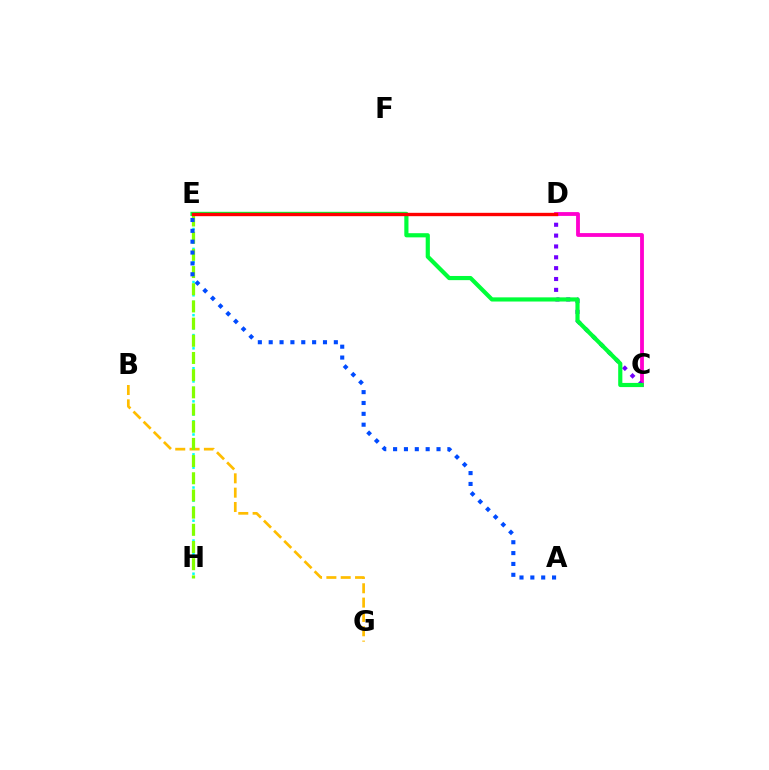{('B', 'G'): [{'color': '#ffbd00', 'line_style': 'dashed', 'thickness': 1.95}], ('E', 'H'): [{'color': '#00fff6', 'line_style': 'dotted', 'thickness': 1.8}, {'color': '#84ff00', 'line_style': 'dashed', 'thickness': 2.33}], ('C', 'D'): [{'color': '#ff00cf', 'line_style': 'solid', 'thickness': 2.75}, {'color': '#7200ff', 'line_style': 'dotted', 'thickness': 2.95}], ('C', 'E'): [{'color': '#00ff39', 'line_style': 'solid', 'thickness': 3.0}], ('D', 'E'): [{'color': '#ff0000', 'line_style': 'solid', 'thickness': 2.42}], ('A', 'E'): [{'color': '#004bff', 'line_style': 'dotted', 'thickness': 2.95}]}